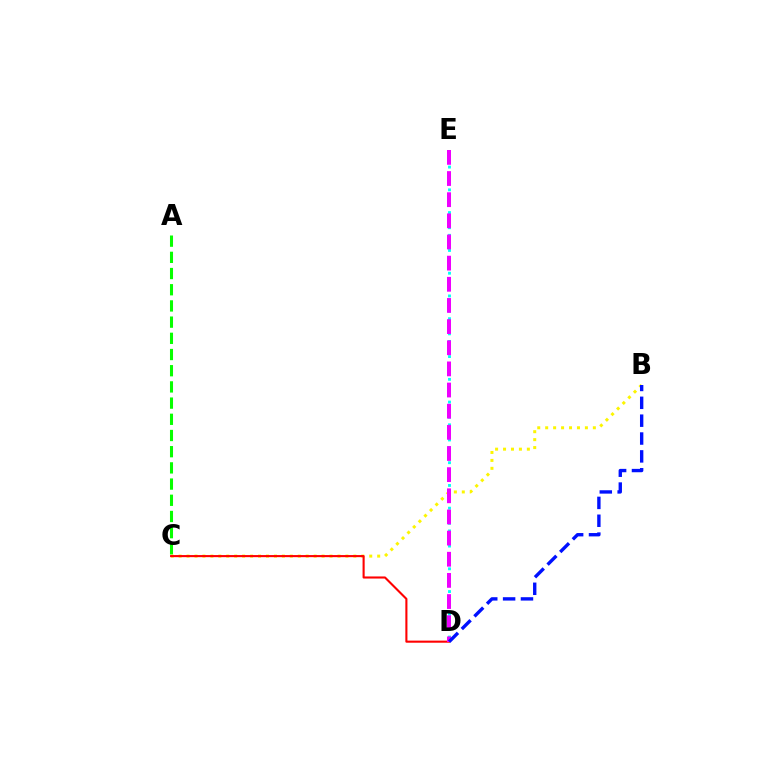{('D', 'E'): [{'color': '#00fff6', 'line_style': 'dotted', 'thickness': 2.06}, {'color': '#ee00ff', 'line_style': 'dashed', 'thickness': 2.87}], ('A', 'C'): [{'color': '#08ff00', 'line_style': 'dashed', 'thickness': 2.2}], ('B', 'C'): [{'color': '#fcf500', 'line_style': 'dotted', 'thickness': 2.16}], ('C', 'D'): [{'color': '#ff0000', 'line_style': 'solid', 'thickness': 1.51}], ('B', 'D'): [{'color': '#0010ff', 'line_style': 'dashed', 'thickness': 2.43}]}